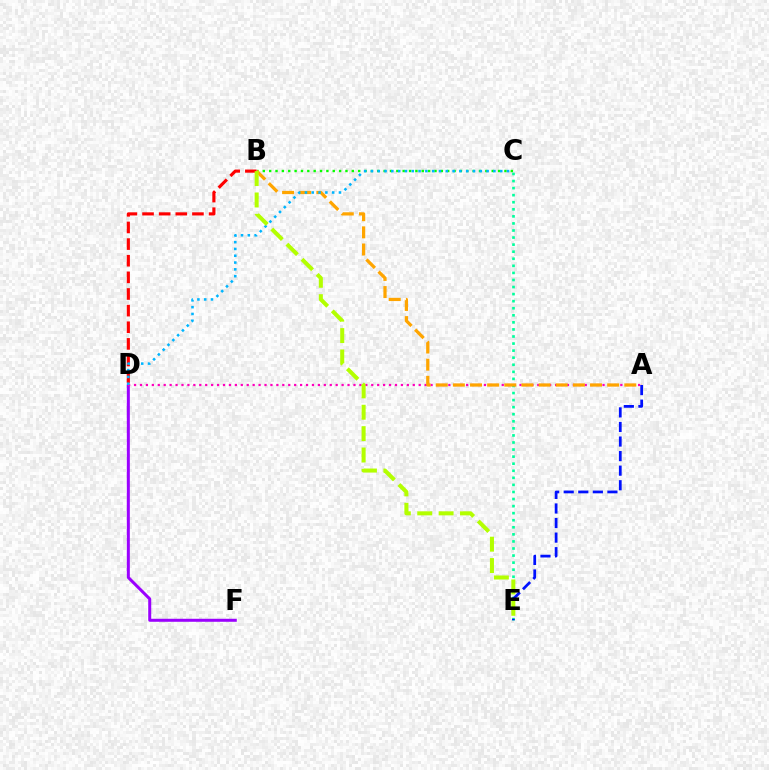{('D', 'F'): [{'color': '#9b00ff', 'line_style': 'solid', 'thickness': 2.16}], ('B', 'D'): [{'color': '#ff0000', 'line_style': 'dashed', 'thickness': 2.26}], ('A', 'D'): [{'color': '#ff00bd', 'line_style': 'dotted', 'thickness': 1.61}], ('B', 'C'): [{'color': '#08ff00', 'line_style': 'dotted', 'thickness': 1.73}], ('C', 'E'): [{'color': '#00ff9d', 'line_style': 'dotted', 'thickness': 1.92}], ('A', 'B'): [{'color': '#ffa500', 'line_style': 'dashed', 'thickness': 2.33}], ('C', 'D'): [{'color': '#00b5ff', 'line_style': 'dotted', 'thickness': 1.85}], ('A', 'E'): [{'color': '#0010ff', 'line_style': 'dashed', 'thickness': 1.98}], ('B', 'E'): [{'color': '#b3ff00', 'line_style': 'dashed', 'thickness': 2.9}]}